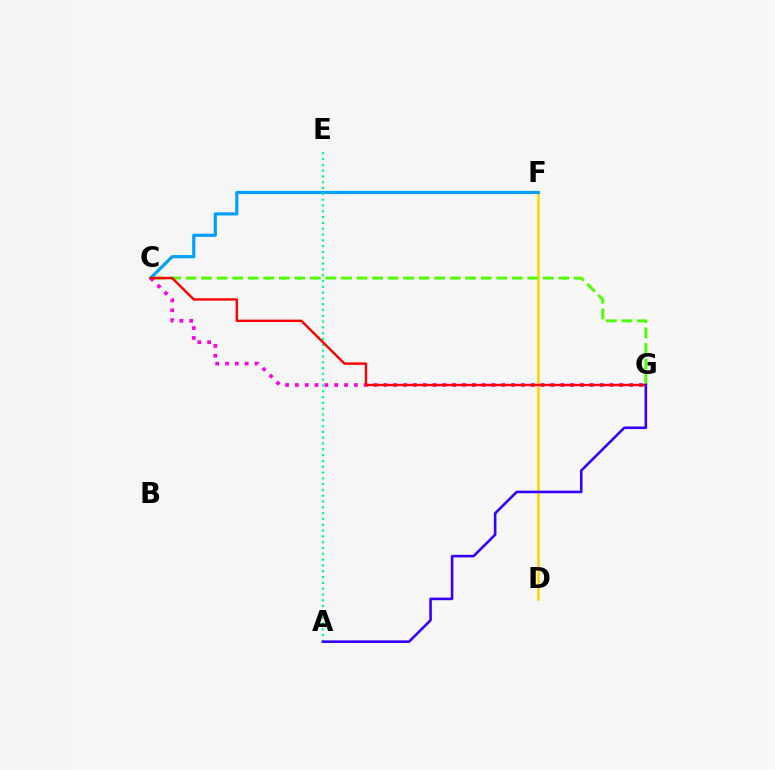{('D', 'F'): [{'color': '#ffd500', 'line_style': 'solid', 'thickness': 1.83}], ('C', 'G'): [{'color': '#4fff00', 'line_style': 'dashed', 'thickness': 2.11}, {'color': '#ff00ed', 'line_style': 'dotted', 'thickness': 2.67}, {'color': '#ff0000', 'line_style': 'solid', 'thickness': 1.74}], ('C', 'F'): [{'color': '#009eff', 'line_style': 'solid', 'thickness': 2.27}], ('A', 'E'): [{'color': '#00ff86', 'line_style': 'dotted', 'thickness': 1.58}], ('A', 'G'): [{'color': '#3700ff', 'line_style': 'solid', 'thickness': 1.88}]}